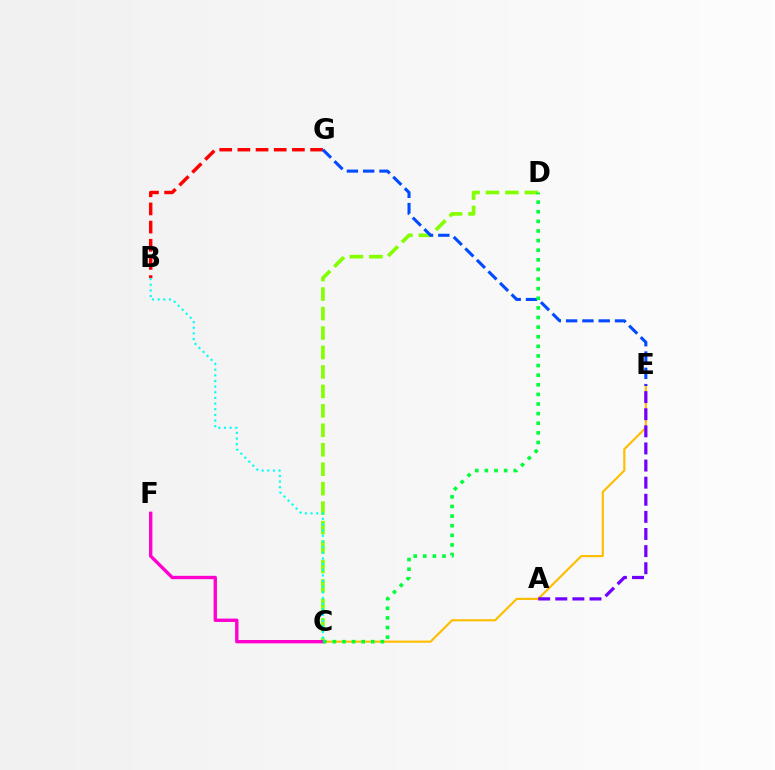{('C', 'D'): [{'color': '#84ff00', 'line_style': 'dashed', 'thickness': 2.64}, {'color': '#00ff39', 'line_style': 'dotted', 'thickness': 2.61}], ('C', 'E'): [{'color': '#ffbd00', 'line_style': 'solid', 'thickness': 1.54}], ('B', 'G'): [{'color': '#ff0000', 'line_style': 'dashed', 'thickness': 2.47}], ('E', 'G'): [{'color': '#004bff', 'line_style': 'dashed', 'thickness': 2.22}], ('C', 'F'): [{'color': '#ff00cf', 'line_style': 'solid', 'thickness': 2.42}], ('A', 'E'): [{'color': '#7200ff', 'line_style': 'dashed', 'thickness': 2.32}], ('B', 'C'): [{'color': '#00fff6', 'line_style': 'dotted', 'thickness': 1.54}]}